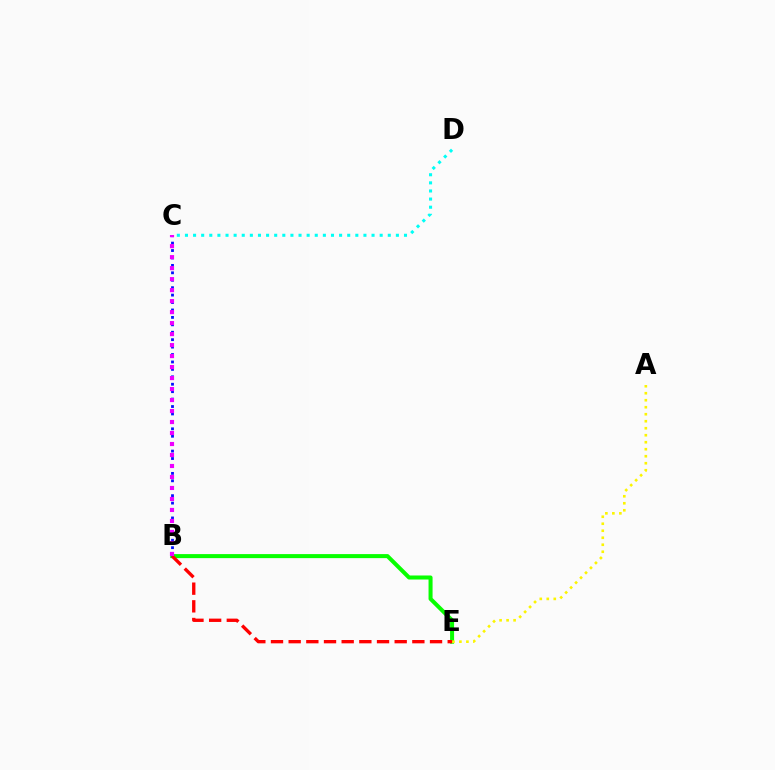{('B', 'E'): [{'color': '#08ff00', 'line_style': 'solid', 'thickness': 2.9}, {'color': '#ff0000', 'line_style': 'dashed', 'thickness': 2.4}], ('A', 'E'): [{'color': '#fcf500', 'line_style': 'dotted', 'thickness': 1.9}], ('B', 'C'): [{'color': '#0010ff', 'line_style': 'dotted', 'thickness': 2.02}, {'color': '#ee00ff', 'line_style': 'dotted', 'thickness': 2.99}], ('C', 'D'): [{'color': '#00fff6', 'line_style': 'dotted', 'thickness': 2.2}]}